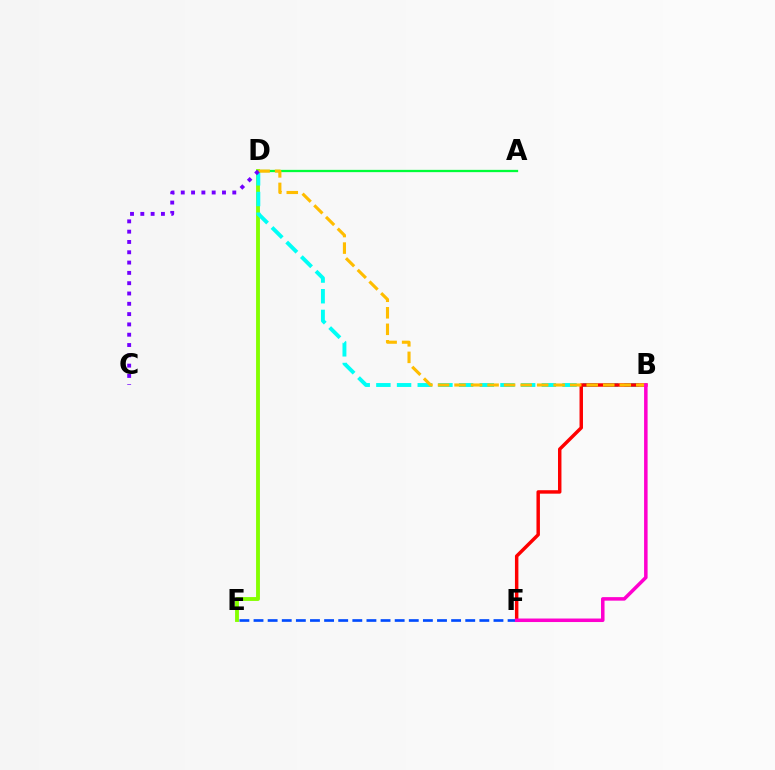{('D', 'E'): [{'color': '#84ff00', 'line_style': 'solid', 'thickness': 2.78}], ('B', 'D'): [{'color': '#00fff6', 'line_style': 'dashed', 'thickness': 2.81}, {'color': '#ffbd00', 'line_style': 'dashed', 'thickness': 2.24}], ('A', 'D'): [{'color': '#00ff39', 'line_style': 'solid', 'thickness': 1.64}], ('B', 'F'): [{'color': '#ff0000', 'line_style': 'solid', 'thickness': 2.49}, {'color': '#ff00cf', 'line_style': 'solid', 'thickness': 2.53}], ('E', 'F'): [{'color': '#004bff', 'line_style': 'dashed', 'thickness': 1.92}], ('C', 'D'): [{'color': '#7200ff', 'line_style': 'dotted', 'thickness': 2.8}]}